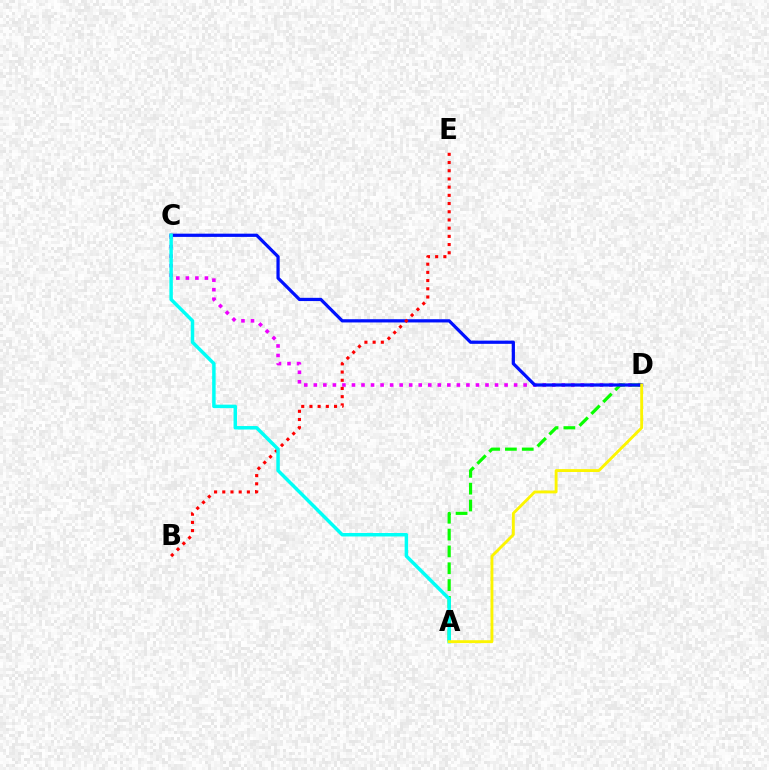{('C', 'D'): [{'color': '#ee00ff', 'line_style': 'dotted', 'thickness': 2.59}, {'color': '#0010ff', 'line_style': 'solid', 'thickness': 2.32}], ('A', 'D'): [{'color': '#08ff00', 'line_style': 'dashed', 'thickness': 2.29}, {'color': '#fcf500', 'line_style': 'solid', 'thickness': 2.07}], ('B', 'E'): [{'color': '#ff0000', 'line_style': 'dotted', 'thickness': 2.23}], ('A', 'C'): [{'color': '#00fff6', 'line_style': 'solid', 'thickness': 2.5}]}